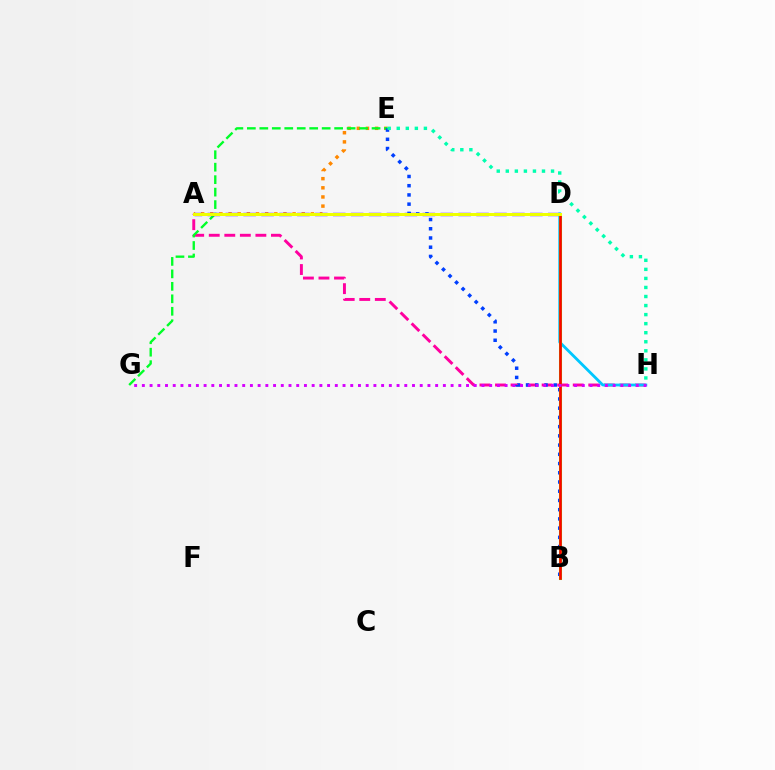{('A', 'E'): [{'color': '#ff8800', 'line_style': 'dotted', 'thickness': 2.49}], ('A', 'H'): [{'color': '#ff00a0', 'line_style': 'dashed', 'thickness': 2.11}], ('E', 'G'): [{'color': '#00ff27', 'line_style': 'dashed', 'thickness': 1.69}], ('A', 'D'): [{'color': '#4f00ff', 'line_style': 'dashed', 'thickness': 2.43}, {'color': '#eeff00', 'line_style': 'solid', 'thickness': 2.16}], ('B', 'E'): [{'color': '#003fff', 'line_style': 'dotted', 'thickness': 2.51}], ('D', 'H'): [{'color': '#00c7ff', 'line_style': 'solid', 'thickness': 2.03}], ('B', 'D'): [{'color': '#66ff00', 'line_style': 'solid', 'thickness': 2.19}, {'color': '#ff0000', 'line_style': 'solid', 'thickness': 1.85}], ('E', 'H'): [{'color': '#00ffaf', 'line_style': 'dotted', 'thickness': 2.46}], ('G', 'H'): [{'color': '#d600ff', 'line_style': 'dotted', 'thickness': 2.1}]}